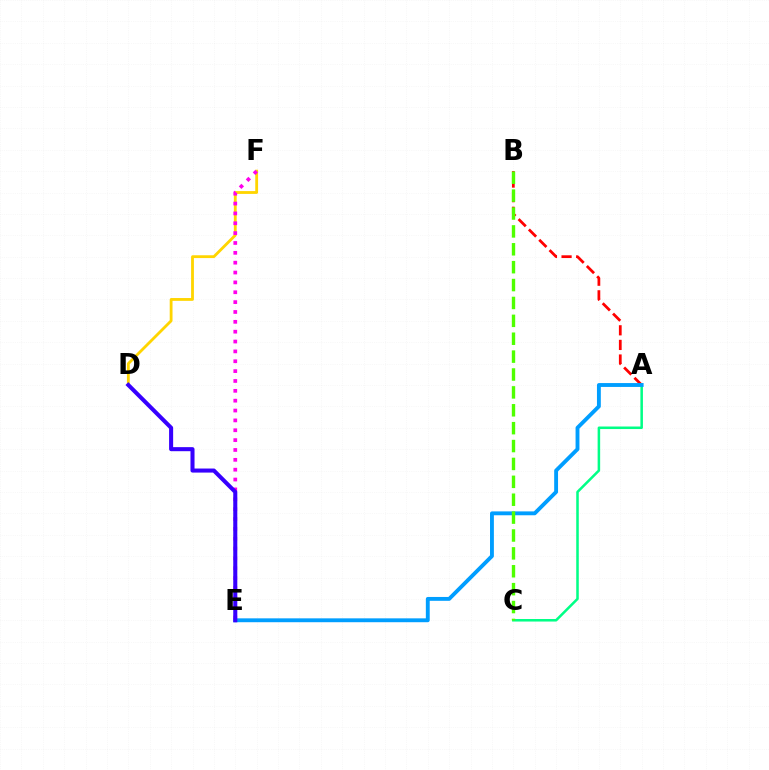{('A', 'B'): [{'color': '#ff0000', 'line_style': 'dashed', 'thickness': 1.99}], ('A', 'C'): [{'color': '#00ff86', 'line_style': 'solid', 'thickness': 1.82}], ('A', 'E'): [{'color': '#009eff', 'line_style': 'solid', 'thickness': 2.78}], ('B', 'C'): [{'color': '#4fff00', 'line_style': 'dashed', 'thickness': 2.43}], ('D', 'F'): [{'color': '#ffd500', 'line_style': 'solid', 'thickness': 2.03}], ('E', 'F'): [{'color': '#ff00ed', 'line_style': 'dotted', 'thickness': 2.68}], ('D', 'E'): [{'color': '#3700ff', 'line_style': 'solid', 'thickness': 2.92}]}